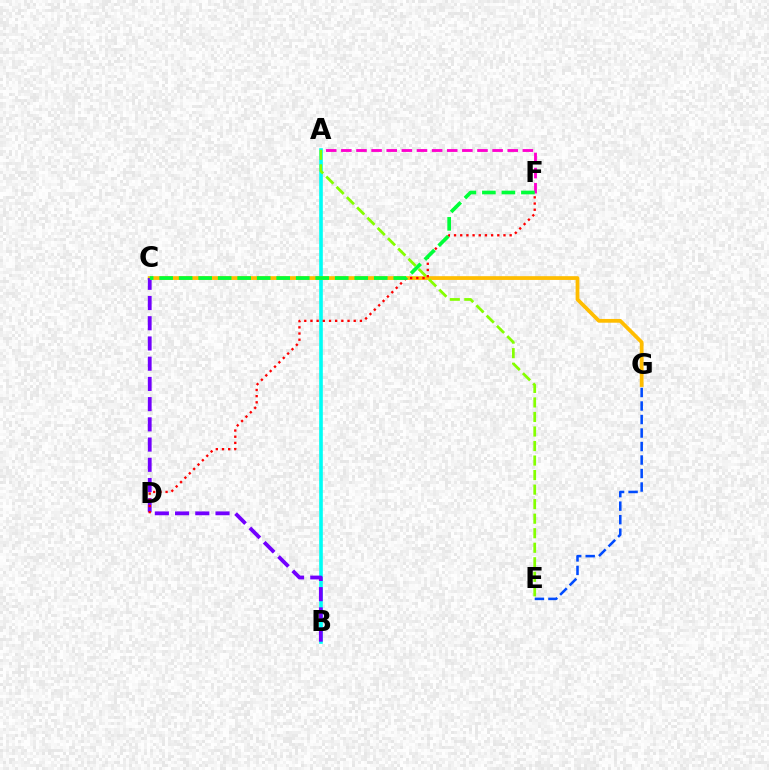{('E', 'G'): [{'color': '#004bff', 'line_style': 'dashed', 'thickness': 1.83}], ('A', 'B'): [{'color': '#00fff6', 'line_style': 'solid', 'thickness': 2.61}], ('C', 'G'): [{'color': '#ffbd00', 'line_style': 'solid', 'thickness': 2.71}], ('A', 'E'): [{'color': '#84ff00', 'line_style': 'dashed', 'thickness': 1.97}], ('B', 'C'): [{'color': '#7200ff', 'line_style': 'dashed', 'thickness': 2.75}], ('A', 'F'): [{'color': '#ff00cf', 'line_style': 'dashed', 'thickness': 2.05}], ('D', 'F'): [{'color': '#ff0000', 'line_style': 'dotted', 'thickness': 1.68}], ('C', 'F'): [{'color': '#00ff39', 'line_style': 'dashed', 'thickness': 2.65}]}